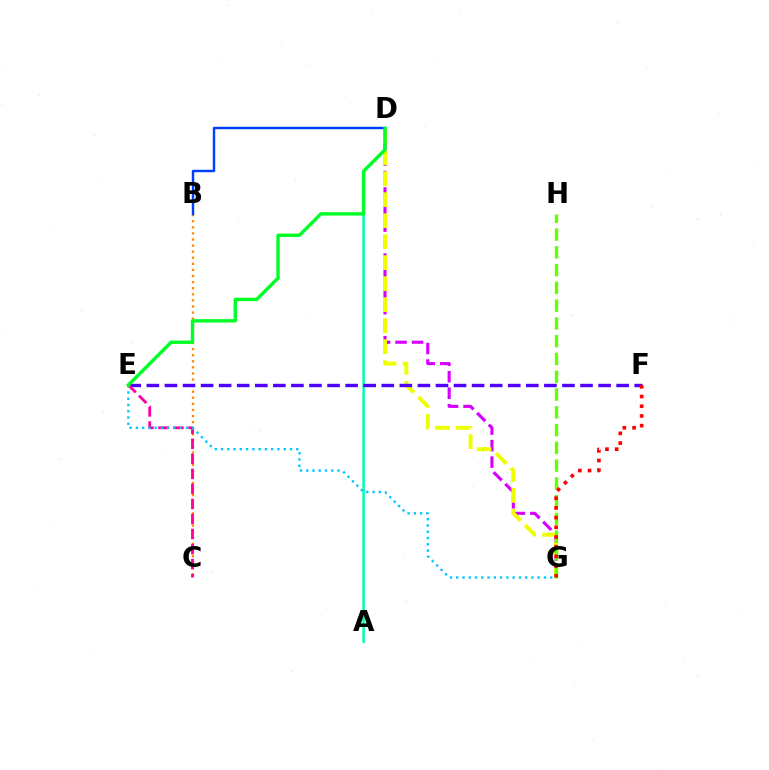{('B', 'C'): [{'color': '#ff8800', 'line_style': 'dotted', 'thickness': 1.65}], ('D', 'G'): [{'color': '#d600ff', 'line_style': 'dashed', 'thickness': 2.24}, {'color': '#eeff00', 'line_style': 'dashed', 'thickness': 2.85}], ('A', 'D'): [{'color': '#00ffaf', 'line_style': 'solid', 'thickness': 1.8}], ('E', 'F'): [{'color': '#4f00ff', 'line_style': 'dashed', 'thickness': 2.45}], ('C', 'E'): [{'color': '#ff00a0', 'line_style': 'dashed', 'thickness': 2.04}], ('G', 'H'): [{'color': '#66ff00', 'line_style': 'dashed', 'thickness': 2.41}], ('F', 'G'): [{'color': '#ff0000', 'line_style': 'dotted', 'thickness': 2.64}], ('B', 'D'): [{'color': '#003fff', 'line_style': 'solid', 'thickness': 1.75}], ('E', 'G'): [{'color': '#00c7ff', 'line_style': 'dotted', 'thickness': 1.7}], ('D', 'E'): [{'color': '#00ff27', 'line_style': 'solid', 'thickness': 2.44}]}